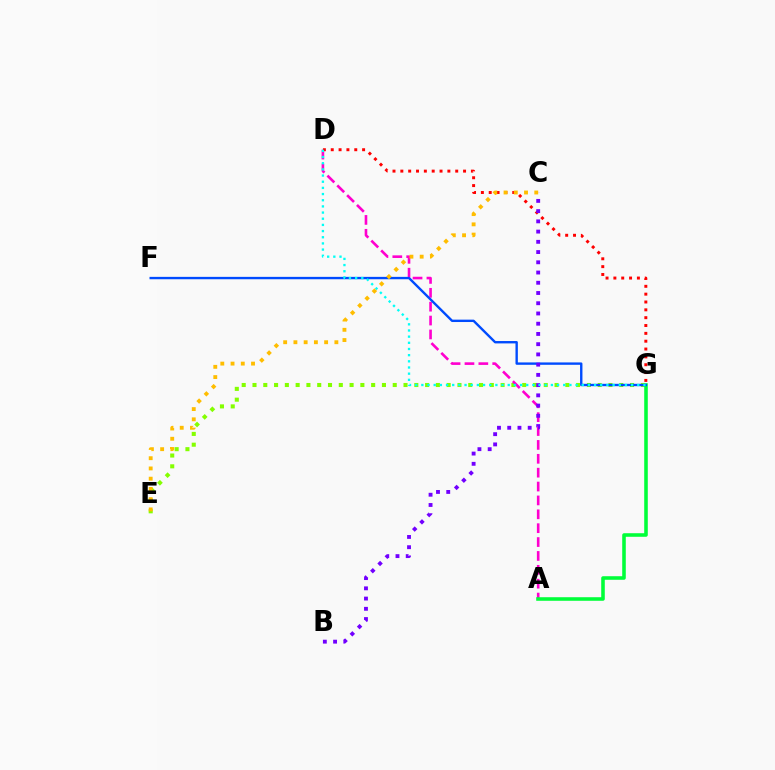{('E', 'G'): [{'color': '#84ff00', 'line_style': 'dotted', 'thickness': 2.93}], ('A', 'D'): [{'color': '#ff00cf', 'line_style': 'dashed', 'thickness': 1.89}], ('A', 'G'): [{'color': '#00ff39', 'line_style': 'solid', 'thickness': 2.57}], ('D', 'G'): [{'color': '#ff0000', 'line_style': 'dotted', 'thickness': 2.13}, {'color': '#00fff6', 'line_style': 'dotted', 'thickness': 1.68}], ('F', 'G'): [{'color': '#004bff', 'line_style': 'solid', 'thickness': 1.71}], ('B', 'C'): [{'color': '#7200ff', 'line_style': 'dotted', 'thickness': 2.78}], ('C', 'E'): [{'color': '#ffbd00', 'line_style': 'dotted', 'thickness': 2.78}]}